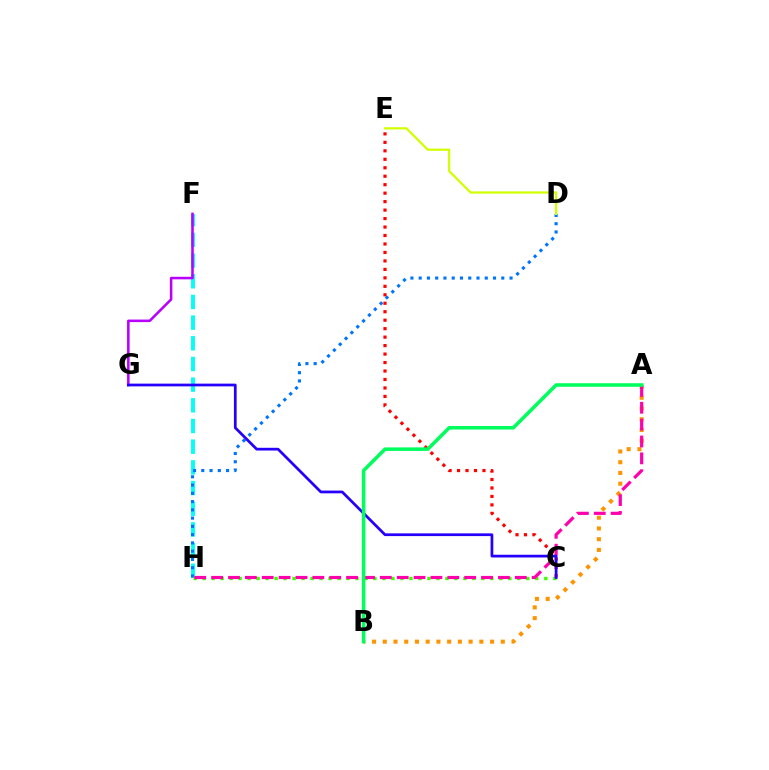{('F', 'H'): [{'color': '#00fff6', 'line_style': 'dashed', 'thickness': 2.81}], ('D', 'H'): [{'color': '#0074ff', 'line_style': 'dotted', 'thickness': 2.24}], ('C', 'H'): [{'color': '#3dff00', 'line_style': 'dotted', 'thickness': 2.44}], ('A', 'B'): [{'color': '#ff9400', 'line_style': 'dotted', 'thickness': 2.92}, {'color': '#00ff5c', 'line_style': 'solid', 'thickness': 2.55}], ('C', 'E'): [{'color': '#ff0000', 'line_style': 'dotted', 'thickness': 2.3}], ('F', 'G'): [{'color': '#b900ff', 'line_style': 'solid', 'thickness': 1.84}], ('A', 'H'): [{'color': '#ff00ac', 'line_style': 'dashed', 'thickness': 2.29}], ('C', 'G'): [{'color': '#2500ff', 'line_style': 'solid', 'thickness': 1.97}], ('D', 'E'): [{'color': '#d1ff00', 'line_style': 'solid', 'thickness': 1.6}]}